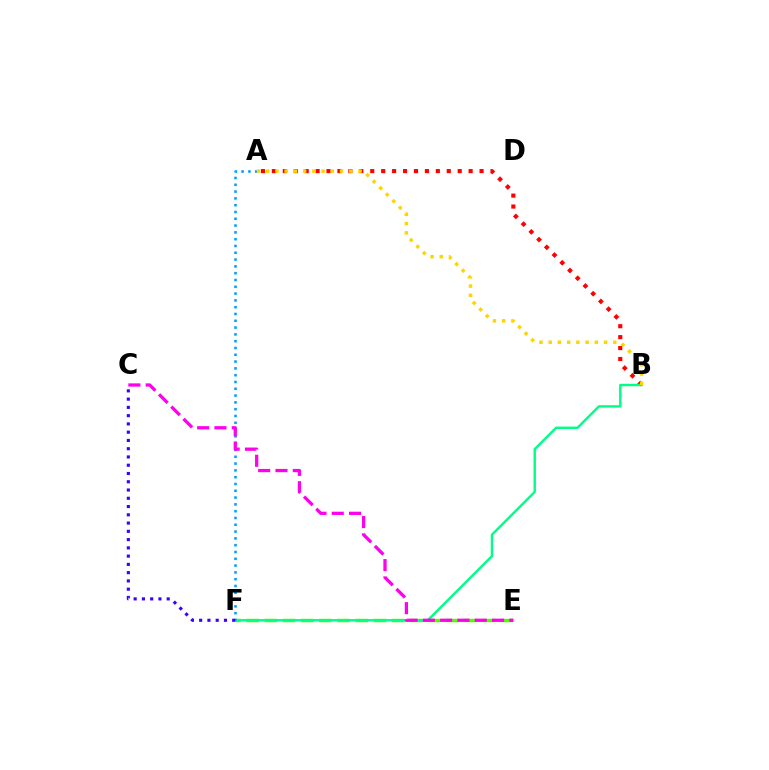{('E', 'F'): [{'color': '#4fff00', 'line_style': 'dashed', 'thickness': 2.47}], ('A', 'B'): [{'color': '#ff0000', 'line_style': 'dotted', 'thickness': 2.97}, {'color': '#ffd500', 'line_style': 'dotted', 'thickness': 2.51}], ('B', 'F'): [{'color': '#00ff86', 'line_style': 'solid', 'thickness': 1.74}], ('A', 'F'): [{'color': '#009eff', 'line_style': 'dotted', 'thickness': 1.85}], ('C', 'F'): [{'color': '#3700ff', 'line_style': 'dotted', 'thickness': 2.25}], ('C', 'E'): [{'color': '#ff00ed', 'line_style': 'dashed', 'thickness': 2.35}]}